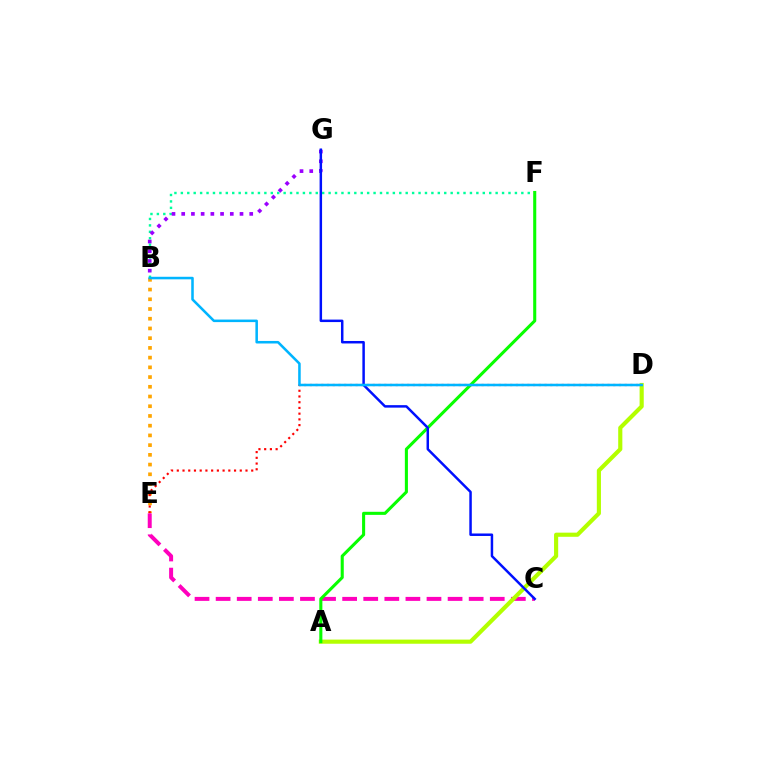{('B', 'E'): [{'color': '#ffa500', 'line_style': 'dotted', 'thickness': 2.64}], ('B', 'F'): [{'color': '#00ff9d', 'line_style': 'dotted', 'thickness': 1.75}], ('D', 'E'): [{'color': '#ff0000', 'line_style': 'dotted', 'thickness': 1.56}], ('C', 'E'): [{'color': '#ff00bd', 'line_style': 'dashed', 'thickness': 2.86}], ('A', 'D'): [{'color': '#b3ff00', 'line_style': 'solid', 'thickness': 2.98}], ('A', 'F'): [{'color': '#08ff00', 'line_style': 'solid', 'thickness': 2.21}], ('B', 'G'): [{'color': '#9b00ff', 'line_style': 'dotted', 'thickness': 2.64}], ('C', 'G'): [{'color': '#0010ff', 'line_style': 'solid', 'thickness': 1.79}], ('B', 'D'): [{'color': '#00b5ff', 'line_style': 'solid', 'thickness': 1.83}]}